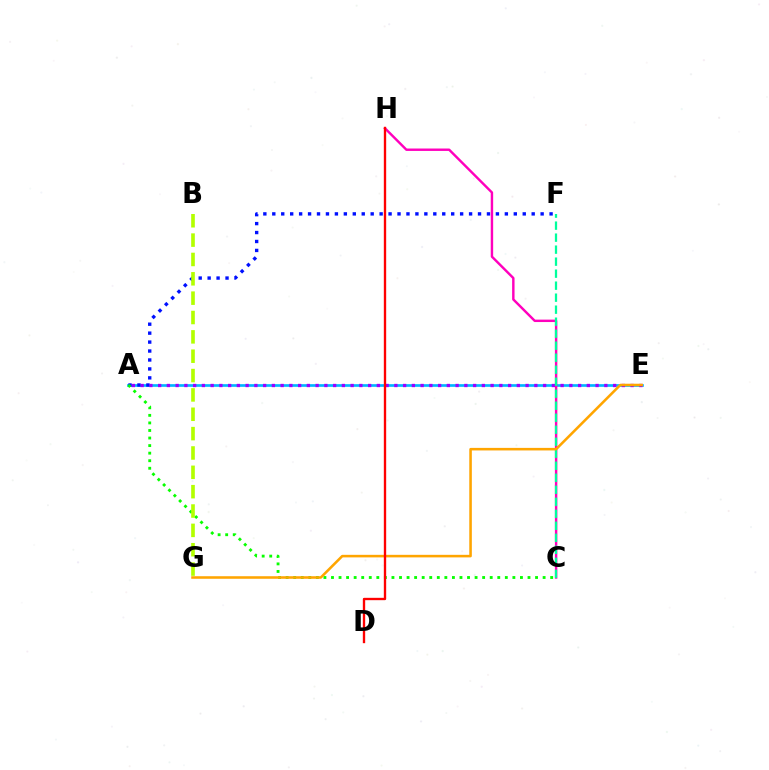{('A', 'E'): [{'color': '#00b5ff', 'line_style': 'solid', 'thickness': 1.93}, {'color': '#9b00ff', 'line_style': 'dotted', 'thickness': 2.38}], ('A', 'F'): [{'color': '#0010ff', 'line_style': 'dotted', 'thickness': 2.43}], ('A', 'C'): [{'color': '#08ff00', 'line_style': 'dotted', 'thickness': 2.05}], ('C', 'H'): [{'color': '#ff00bd', 'line_style': 'solid', 'thickness': 1.74}], ('C', 'F'): [{'color': '#00ff9d', 'line_style': 'dashed', 'thickness': 1.63}], ('E', 'G'): [{'color': '#ffa500', 'line_style': 'solid', 'thickness': 1.84}], ('D', 'H'): [{'color': '#ff0000', 'line_style': 'solid', 'thickness': 1.69}], ('B', 'G'): [{'color': '#b3ff00', 'line_style': 'dashed', 'thickness': 2.63}]}